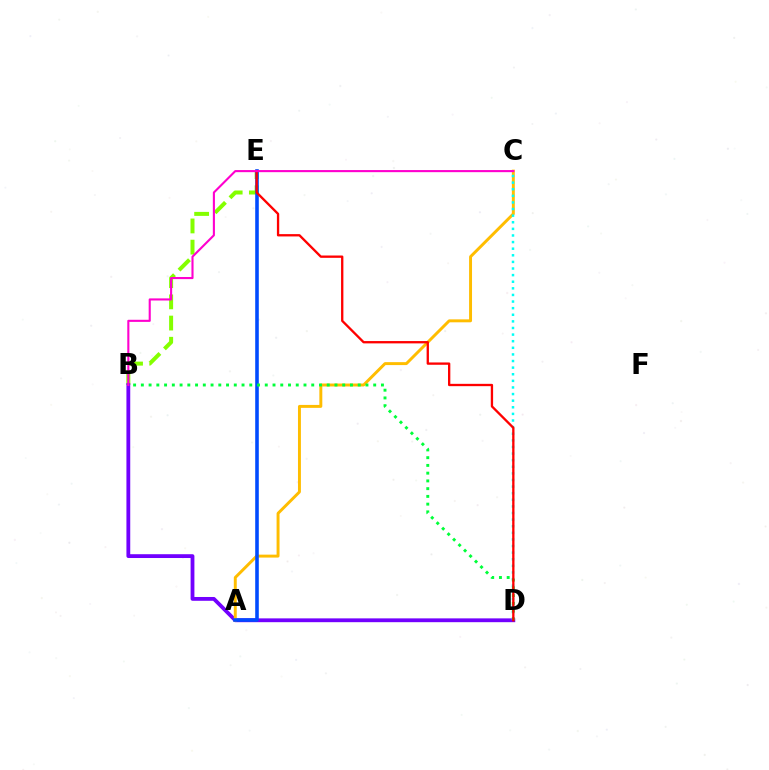{('B', 'E'): [{'color': '#84ff00', 'line_style': 'dashed', 'thickness': 2.88}], ('B', 'D'): [{'color': '#7200ff', 'line_style': 'solid', 'thickness': 2.74}, {'color': '#00ff39', 'line_style': 'dotted', 'thickness': 2.1}], ('A', 'C'): [{'color': '#ffbd00', 'line_style': 'solid', 'thickness': 2.12}], ('C', 'D'): [{'color': '#00fff6', 'line_style': 'dotted', 'thickness': 1.8}], ('A', 'E'): [{'color': '#004bff', 'line_style': 'solid', 'thickness': 2.58}], ('D', 'E'): [{'color': '#ff0000', 'line_style': 'solid', 'thickness': 1.67}], ('B', 'C'): [{'color': '#ff00cf', 'line_style': 'solid', 'thickness': 1.52}]}